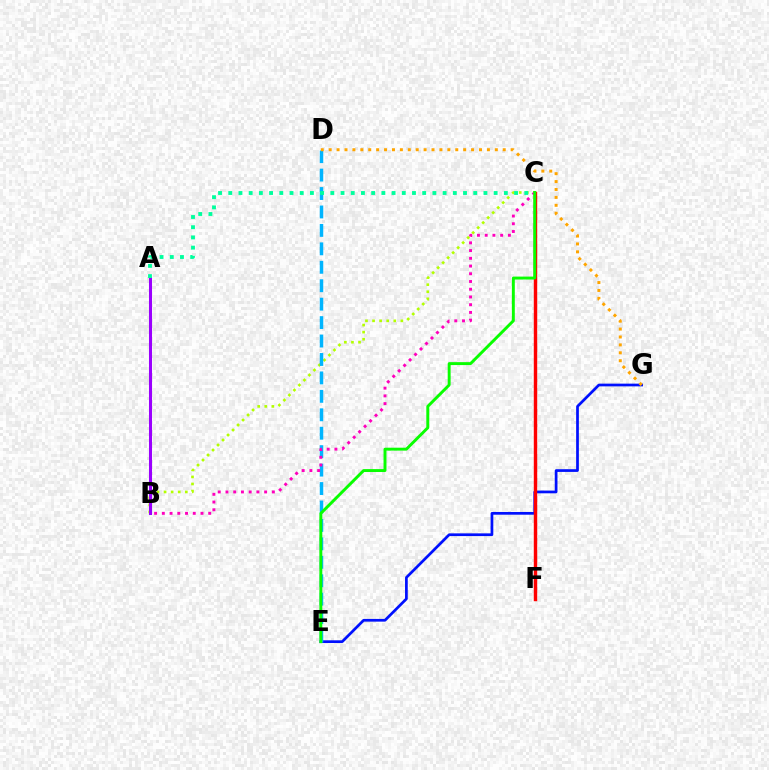{('B', 'C'): [{'color': '#b3ff00', 'line_style': 'dotted', 'thickness': 1.92}, {'color': '#ff00bd', 'line_style': 'dotted', 'thickness': 2.1}], ('E', 'G'): [{'color': '#0010ff', 'line_style': 'solid', 'thickness': 1.96}], ('C', 'F'): [{'color': '#ff0000', 'line_style': 'solid', 'thickness': 2.46}], ('D', 'E'): [{'color': '#00b5ff', 'line_style': 'dashed', 'thickness': 2.5}], ('A', 'B'): [{'color': '#9b00ff', 'line_style': 'solid', 'thickness': 2.19}], ('A', 'C'): [{'color': '#00ff9d', 'line_style': 'dotted', 'thickness': 2.77}], ('D', 'G'): [{'color': '#ffa500', 'line_style': 'dotted', 'thickness': 2.15}], ('C', 'E'): [{'color': '#08ff00', 'line_style': 'solid', 'thickness': 2.11}]}